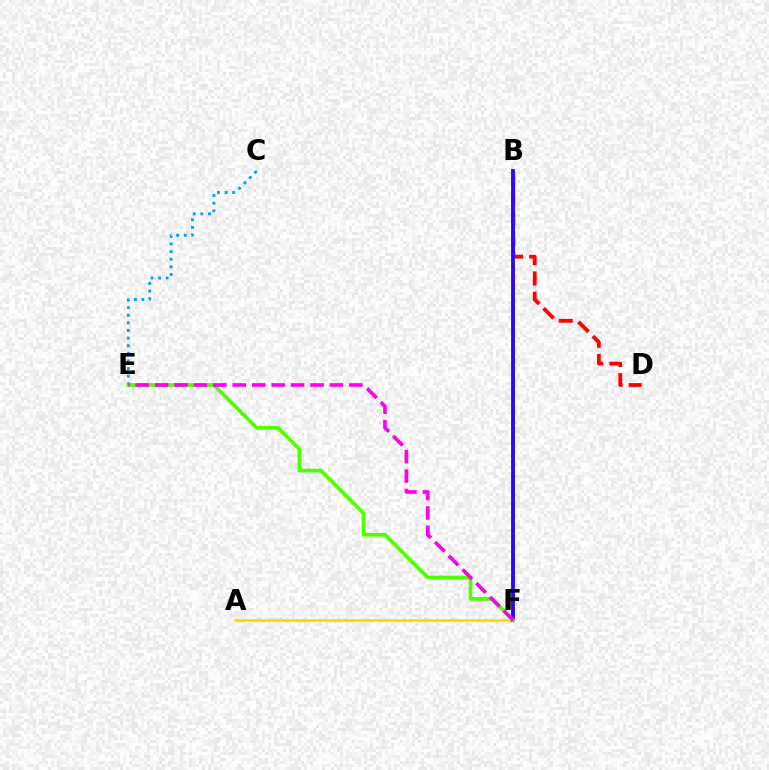{('C', 'E'): [{'color': '#009eff', 'line_style': 'dotted', 'thickness': 2.07}], ('A', 'F'): [{'color': '#ffd500', 'line_style': 'solid', 'thickness': 1.82}], ('B', 'D'): [{'color': '#ff0000', 'line_style': 'dashed', 'thickness': 2.75}], ('B', 'F'): [{'color': '#00ff86', 'line_style': 'solid', 'thickness': 1.91}, {'color': '#3700ff', 'line_style': 'solid', 'thickness': 2.75}], ('E', 'F'): [{'color': '#4fff00', 'line_style': 'solid', 'thickness': 2.67}, {'color': '#ff00ed', 'line_style': 'dashed', 'thickness': 2.64}]}